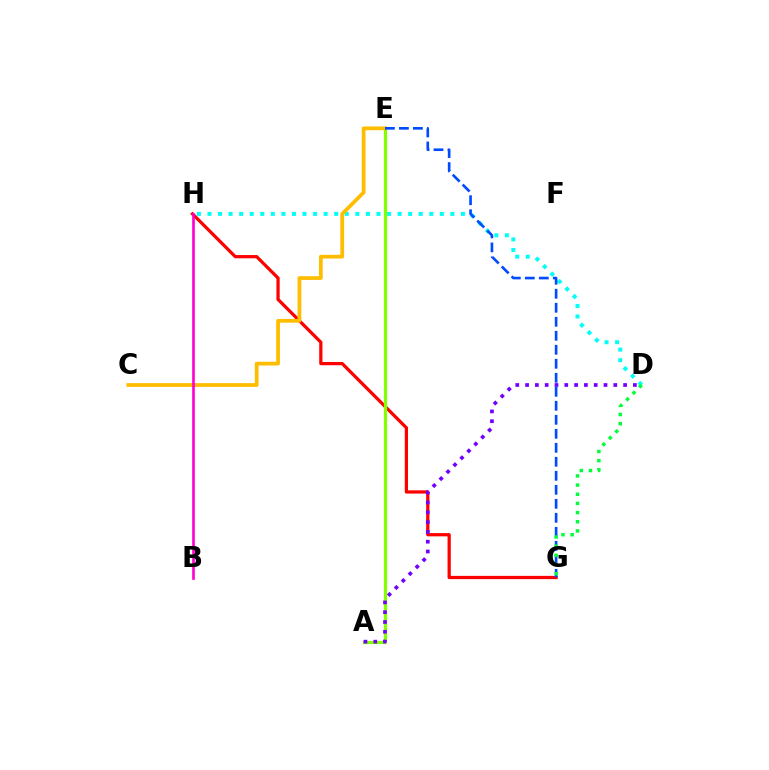{('G', 'H'): [{'color': '#ff0000', 'line_style': 'solid', 'thickness': 2.33}], ('D', 'H'): [{'color': '#00fff6', 'line_style': 'dotted', 'thickness': 2.87}], ('A', 'E'): [{'color': '#84ff00', 'line_style': 'solid', 'thickness': 2.33}], ('A', 'D'): [{'color': '#7200ff', 'line_style': 'dotted', 'thickness': 2.66}], ('C', 'E'): [{'color': '#ffbd00', 'line_style': 'solid', 'thickness': 2.7}], ('E', 'G'): [{'color': '#004bff', 'line_style': 'dashed', 'thickness': 1.9}], ('B', 'H'): [{'color': '#ff00cf', 'line_style': 'solid', 'thickness': 1.9}], ('D', 'G'): [{'color': '#00ff39', 'line_style': 'dotted', 'thickness': 2.49}]}